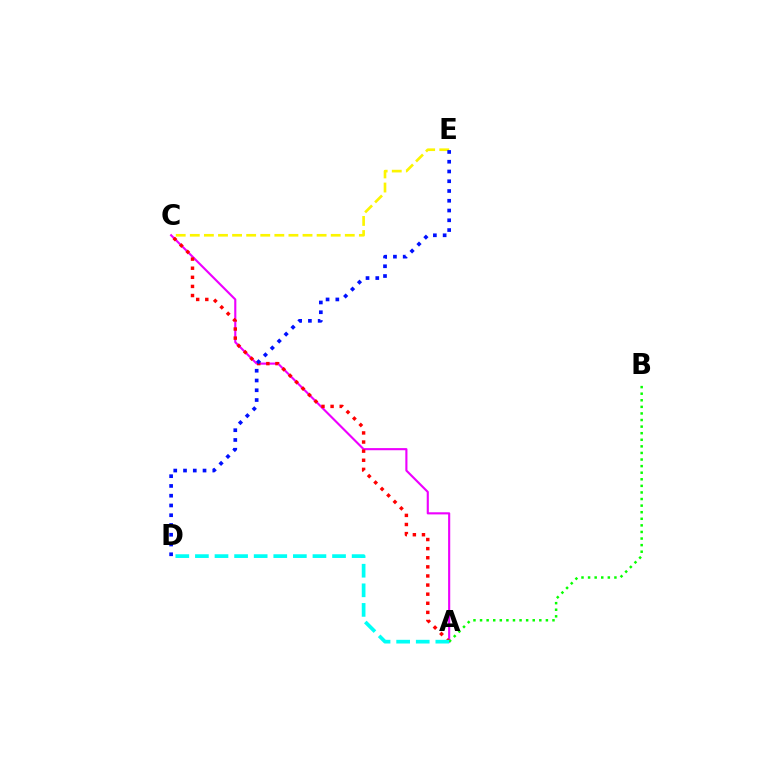{('C', 'E'): [{'color': '#fcf500', 'line_style': 'dashed', 'thickness': 1.91}], ('A', 'C'): [{'color': '#ee00ff', 'line_style': 'solid', 'thickness': 1.53}, {'color': '#ff0000', 'line_style': 'dotted', 'thickness': 2.47}], ('D', 'E'): [{'color': '#0010ff', 'line_style': 'dotted', 'thickness': 2.65}], ('A', 'B'): [{'color': '#08ff00', 'line_style': 'dotted', 'thickness': 1.79}], ('A', 'D'): [{'color': '#00fff6', 'line_style': 'dashed', 'thickness': 2.66}]}